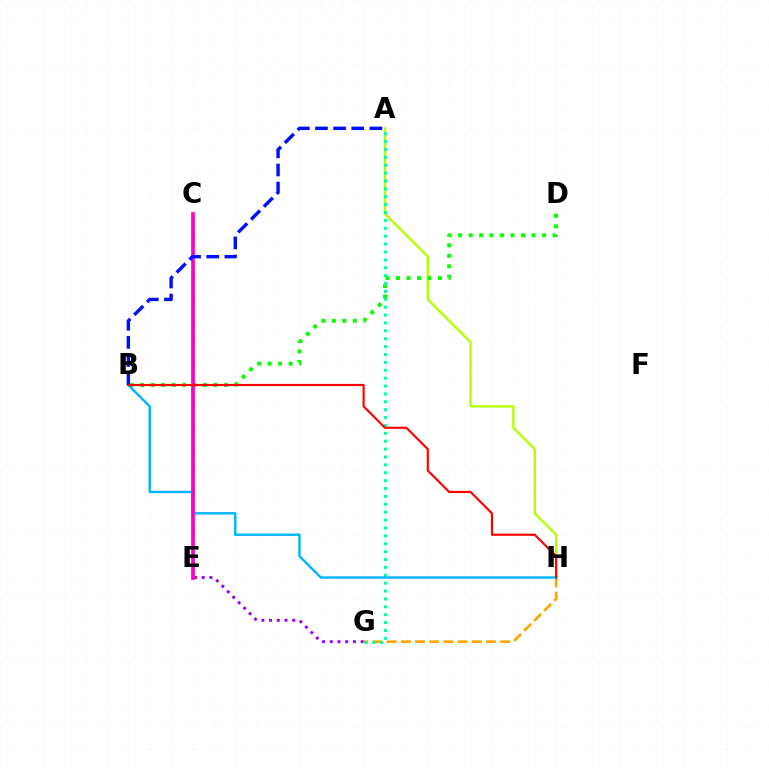{('G', 'H'): [{'color': '#ffa500', 'line_style': 'dashed', 'thickness': 1.93}], ('A', 'H'): [{'color': '#b3ff00', 'line_style': 'solid', 'thickness': 1.72}], ('B', 'D'): [{'color': '#08ff00', 'line_style': 'dotted', 'thickness': 2.85}], ('A', 'G'): [{'color': '#00ff9d', 'line_style': 'dotted', 'thickness': 2.14}], ('B', 'H'): [{'color': '#00b5ff', 'line_style': 'solid', 'thickness': 1.74}, {'color': '#ff0000', 'line_style': 'solid', 'thickness': 1.55}], ('E', 'G'): [{'color': '#9b00ff', 'line_style': 'dotted', 'thickness': 2.1}], ('C', 'E'): [{'color': '#ff00bd', 'line_style': 'solid', 'thickness': 2.66}], ('A', 'B'): [{'color': '#0010ff', 'line_style': 'dashed', 'thickness': 2.46}]}